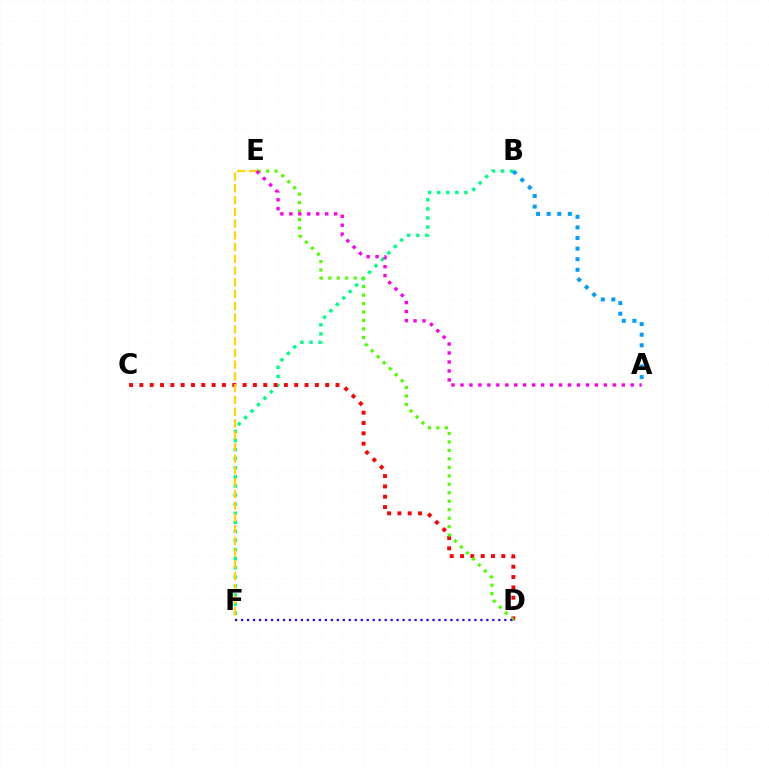{('B', 'F'): [{'color': '#00ff86', 'line_style': 'dotted', 'thickness': 2.47}], ('C', 'D'): [{'color': '#ff0000', 'line_style': 'dotted', 'thickness': 2.8}], ('E', 'F'): [{'color': '#ffd500', 'line_style': 'dashed', 'thickness': 1.6}], ('D', 'E'): [{'color': '#4fff00', 'line_style': 'dotted', 'thickness': 2.3}], ('A', 'E'): [{'color': '#ff00ed', 'line_style': 'dotted', 'thickness': 2.43}], ('A', 'B'): [{'color': '#009eff', 'line_style': 'dotted', 'thickness': 2.88}], ('D', 'F'): [{'color': '#3700ff', 'line_style': 'dotted', 'thickness': 1.63}]}